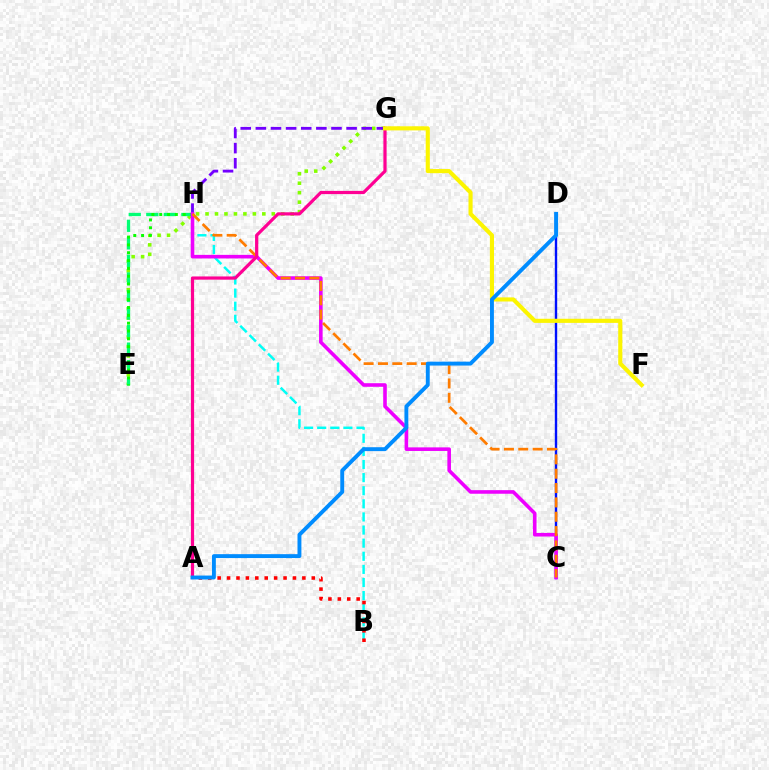{('E', 'G'): [{'color': '#84ff00', 'line_style': 'dotted', 'thickness': 2.57}], ('G', 'H'): [{'color': '#7200ff', 'line_style': 'dashed', 'thickness': 2.05}], ('C', 'D'): [{'color': '#0010ff', 'line_style': 'solid', 'thickness': 1.71}], ('E', 'H'): [{'color': '#00ff74', 'line_style': 'dashed', 'thickness': 2.38}, {'color': '#08ff00', 'line_style': 'dotted', 'thickness': 2.13}], ('B', 'H'): [{'color': '#00fff6', 'line_style': 'dashed', 'thickness': 1.78}], ('C', 'H'): [{'color': '#ee00ff', 'line_style': 'solid', 'thickness': 2.59}, {'color': '#ff7c00', 'line_style': 'dashed', 'thickness': 1.95}], ('A', 'G'): [{'color': '#ff0094', 'line_style': 'solid', 'thickness': 2.31}], ('A', 'B'): [{'color': '#ff0000', 'line_style': 'dotted', 'thickness': 2.56}], ('F', 'G'): [{'color': '#fcf500', 'line_style': 'solid', 'thickness': 2.96}], ('A', 'D'): [{'color': '#008cff', 'line_style': 'solid', 'thickness': 2.81}]}